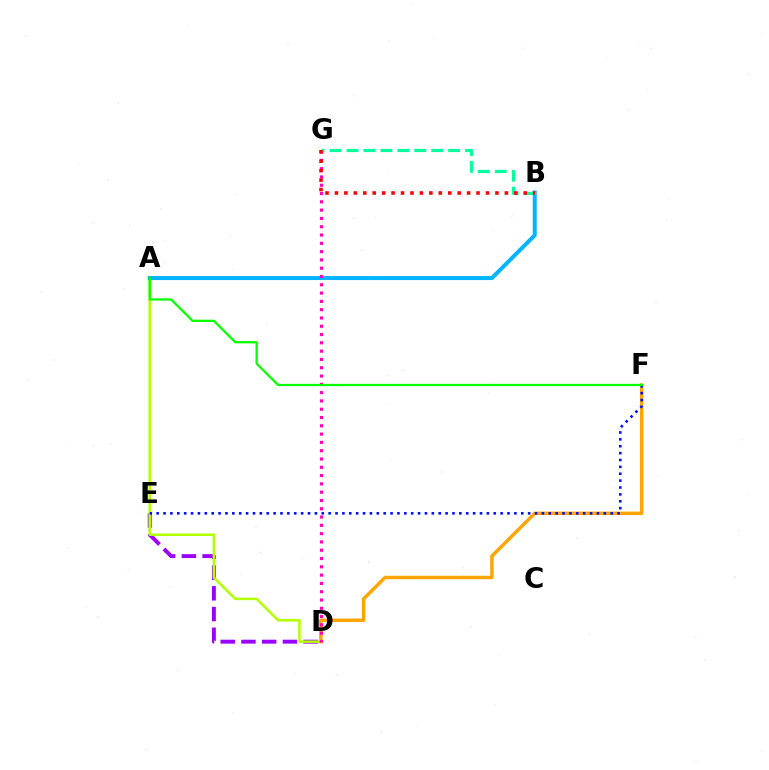{('D', 'E'): [{'color': '#9b00ff', 'line_style': 'dashed', 'thickness': 2.82}], ('A', 'D'): [{'color': '#b3ff00', 'line_style': 'solid', 'thickness': 1.82}], ('A', 'B'): [{'color': '#00b5ff', 'line_style': 'solid', 'thickness': 2.87}], ('D', 'F'): [{'color': '#ffa500', 'line_style': 'solid', 'thickness': 2.48}], ('E', 'F'): [{'color': '#0010ff', 'line_style': 'dotted', 'thickness': 1.87}], ('D', 'G'): [{'color': '#ff00bd', 'line_style': 'dotted', 'thickness': 2.25}], ('A', 'F'): [{'color': '#08ff00', 'line_style': 'solid', 'thickness': 1.65}], ('B', 'G'): [{'color': '#00ff9d', 'line_style': 'dashed', 'thickness': 2.3}, {'color': '#ff0000', 'line_style': 'dotted', 'thickness': 2.57}]}